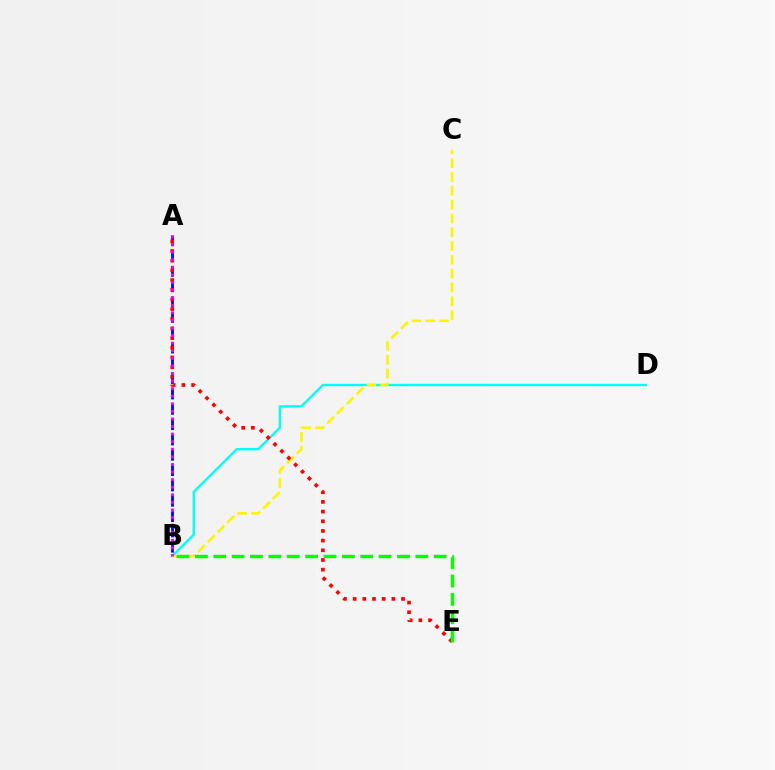{('B', 'D'): [{'color': '#00fff6', 'line_style': 'solid', 'thickness': 1.72}], ('A', 'B'): [{'color': '#0010ff', 'line_style': 'dashed', 'thickness': 2.08}, {'color': '#ee00ff', 'line_style': 'dotted', 'thickness': 2.06}], ('B', 'C'): [{'color': '#fcf500', 'line_style': 'dashed', 'thickness': 1.88}], ('A', 'E'): [{'color': '#ff0000', 'line_style': 'dotted', 'thickness': 2.63}], ('B', 'E'): [{'color': '#08ff00', 'line_style': 'dashed', 'thickness': 2.5}]}